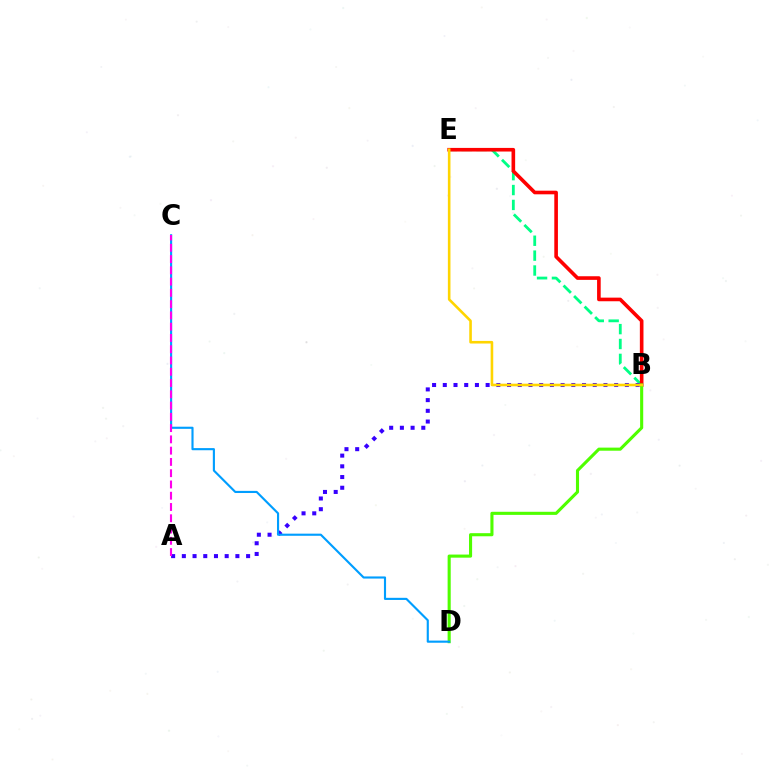{('B', 'E'): [{'color': '#00ff86', 'line_style': 'dashed', 'thickness': 2.02}, {'color': '#ff0000', 'line_style': 'solid', 'thickness': 2.61}, {'color': '#ffd500', 'line_style': 'solid', 'thickness': 1.87}], ('A', 'B'): [{'color': '#3700ff', 'line_style': 'dotted', 'thickness': 2.91}], ('B', 'D'): [{'color': '#4fff00', 'line_style': 'solid', 'thickness': 2.23}], ('C', 'D'): [{'color': '#009eff', 'line_style': 'solid', 'thickness': 1.54}], ('A', 'C'): [{'color': '#ff00ed', 'line_style': 'dashed', 'thickness': 1.53}]}